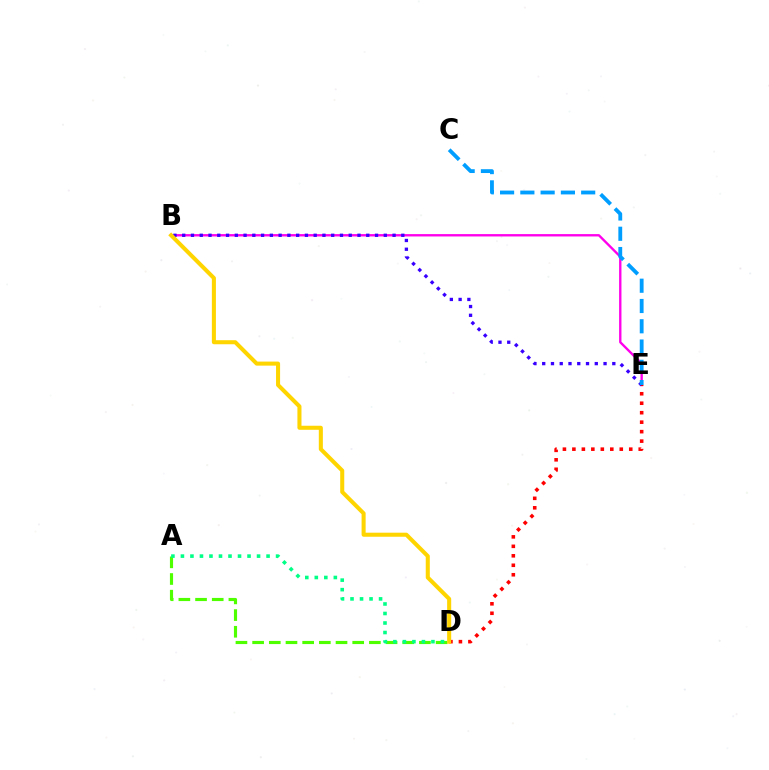{('B', 'E'): [{'color': '#ff00ed', 'line_style': 'solid', 'thickness': 1.7}, {'color': '#3700ff', 'line_style': 'dotted', 'thickness': 2.38}], ('D', 'E'): [{'color': '#ff0000', 'line_style': 'dotted', 'thickness': 2.57}], ('A', 'D'): [{'color': '#4fff00', 'line_style': 'dashed', 'thickness': 2.27}, {'color': '#00ff86', 'line_style': 'dotted', 'thickness': 2.59}], ('B', 'D'): [{'color': '#ffd500', 'line_style': 'solid', 'thickness': 2.92}], ('C', 'E'): [{'color': '#009eff', 'line_style': 'dashed', 'thickness': 2.75}]}